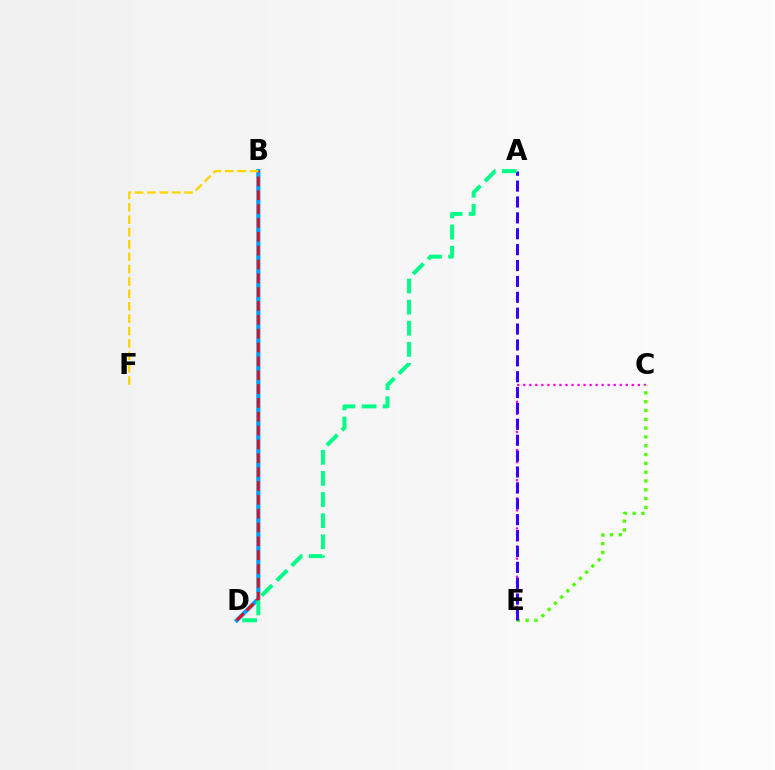{('C', 'E'): [{'color': '#ff00ed', 'line_style': 'dotted', 'thickness': 1.64}, {'color': '#4fff00', 'line_style': 'dotted', 'thickness': 2.39}], ('B', 'D'): [{'color': '#009eff', 'line_style': 'solid', 'thickness': 2.99}, {'color': '#ff0000', 'line_style': 'dashed', 'thickness': 1.88}], ('A', 'E'): [{'color': '#3700ff', 'line_style': 'dashed', 'thickness': 2.16}], ('B', 'F'): [{'color': '#ffd500', 'line_style': 'dashed', 'thickness': 1.68}], ('A', 'D'): [{'color': '#00ff86', 'line_style': 'dashed', 'thickness': 2.87}]}